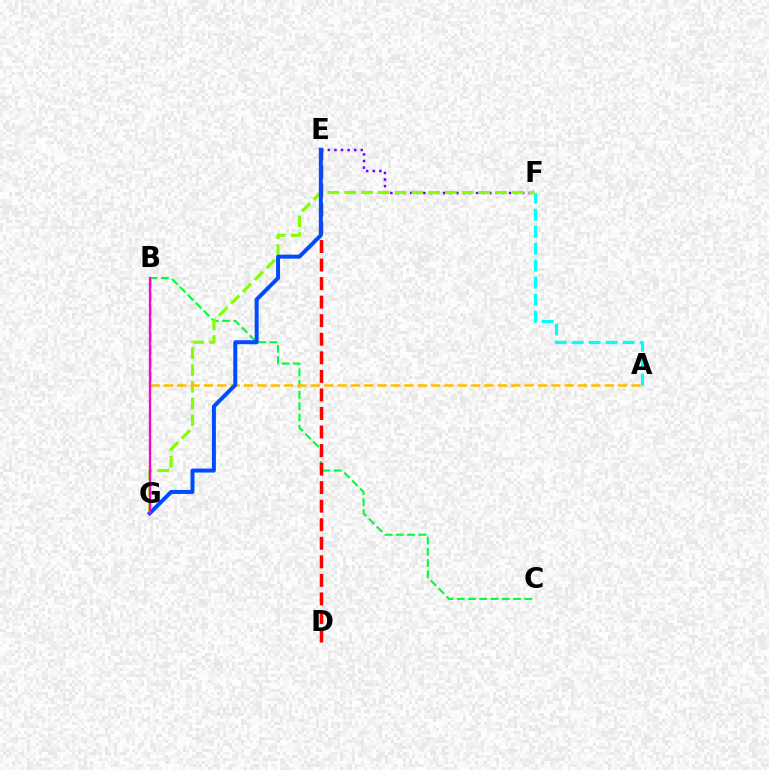{('A', 'F'): [{'color': '#00fff6', 'line_style': 'dashed', 'thickness': 2.31}], ('E', 'F'): [{'color': '#7200ff', 'line_style': 'dotted', 'thickness': 1.79}], ('B', 'C'): [{'color': '#00ff39', 'line_style': 'dashed', 'thickness': 1.53}], ('F', 'G'): [{'color': '#84ff00', 'line_style': 'dashed', 'thickness': 2.28}], ('A', 'B'): [{'color': '#ffbd00', 'line_style': 'dashed', 'thickness': 1.81}], ('D', 'E'): [{'color': '#ff0000', 'line_style': 'dashed', 'thickness': 2.52}], ('E', 'G'): [{'color': '#004bff', 'line_style': 'solid', 'thickness': 2.86}], ('B', 'G'): [{'color': '#ff00cf', 'line_style': 'solid', 'thickness': 1.68}]}